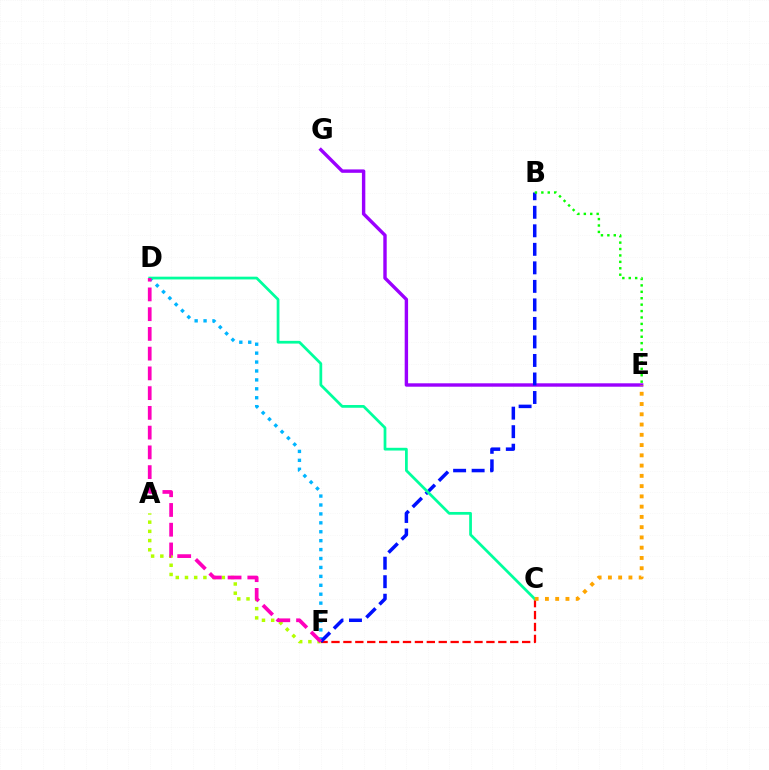{('D', 'F'): [{'color': '#00b5ff', 'line_style': 'dotted', 'thickness': 2.42}, {'color': '#ff00bd', 'line_style': 'dashed', 'thickness': 2.68}], ('C', 'F'): [{'color': '#ff0000', 'line_style': 'dashed', 'thickness': 1.62}], ('E', 'G'): [{'color': '#9b00ff', 'line_style': 'solid', 'thickness': 2.45}], ('A', 'F'): [{'color': '#b3ff00', 'line_style': 'dotted', 'thickness': 2.5}], ('B', 'F'): [{'color': '#0010ff', 'line_style': 'dashed', 'thickness': 2.52}], ('C', 'D'): [{'color': '#00ff9d', 'line_style': 'solid', 'thickness': 1.98}], ('C', 'E'): [{'color': '#ffa500', 'line_style': 'dotted', 'thickness': 2.79}], ('B', 'E'): [{'color': '#08ff00', 'line_style': 'dotted', 'thickness': 1.74}]}